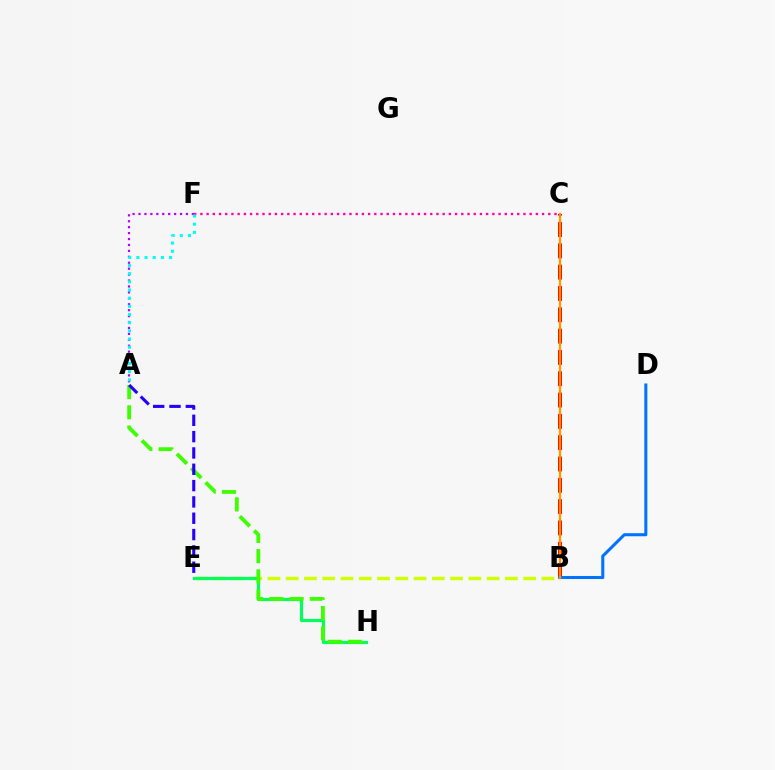{('C', 'F'): [{'color': '#ff00ac', 'line_style': 'dotted', 'thickness': 1.69}], ('B', 'E'): [{'color': '#d1ff00', 'line_style': 'dashed', 'thickness': 2.48}], ('E', 'H'): [{'color': '#00ff5c', 'line_style': 'solid', 'thickness': 2.29}], ('A', 'F'): [{'color': '#b900ff', 'line_style': 'dotted', 'thickness': 1.61}, {'color': '#00fff6', 'line_style': 'dotted', 'thickness': 2.22}], ('B', 'C'): [{'color': '#ff0000', 'line_style': 'dashed', 'thickness': 2.9}, {'color': '#ff9400', 'line_style': 'solid', 'thickness': 1.62}], ('B', 'D'): [{'color': '#0074ff', 'line_style': 'solid', 'thickness': 2.2}], ('A', 'H'): [{'color': '#3dff00', 'line_style': 'dashed', 'thickness': 2.75}], ('A', 'E'): [{'color': '#2500ff', 'line_style': 'dashed', 'thickness': 2.22}]}